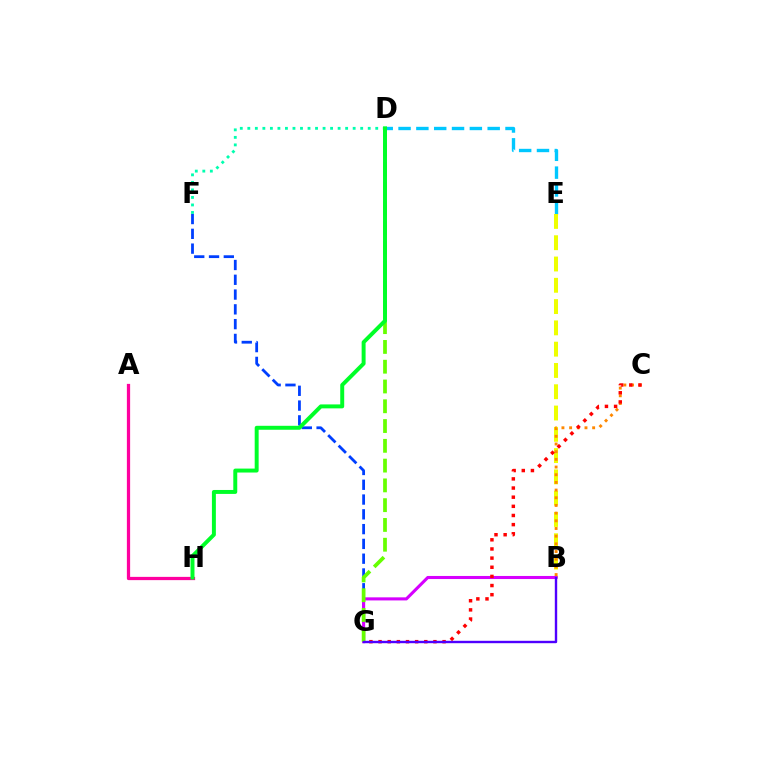{('F', 'G'): [{'color': '#003fff', 'line_style': 'dashed', 'thickness': 2.01}], ('A', 'H'): [{'color': '#ff00a0', 'line_style': 'solid', 'thickness': 2.34}], ('D', 'E'): [{'color': '#00c7ff', 'line_style': 'dashed', 'thickness': 2.42}], ('D', 'F'): [{'color': '#00ffaf', 'line_style': 'dotted', 'thickness': 2.04}], ('B', 'E'): [{'color': '#eeff00', 'line_style': 'dashed', 'thickness': 2.89}], ('B', 'G'): [{'color': '#d600ff', 'line_style': 'solid', 'thickness': 2.22}, {'color': '#4f00ff', 'line_style': 'solid', 'thickness': 1.72}], ('D', 'G'): [{'color': '#66ff00', 'line_style': 'dashed', 'thickness': 2.69}], ('B', 'C'): [{'color': '#ff8800', 'line_style': 'dotted', 'thickness': 2.09}], ('C', 'G'): [{'color': '#ff0000', 'line_style': 'dotted', 'thickness': 2.48}], ('D', 'H'): [{'color': '#00ff27', 'line_style': 'solid', 'thickness': 2.84}]}